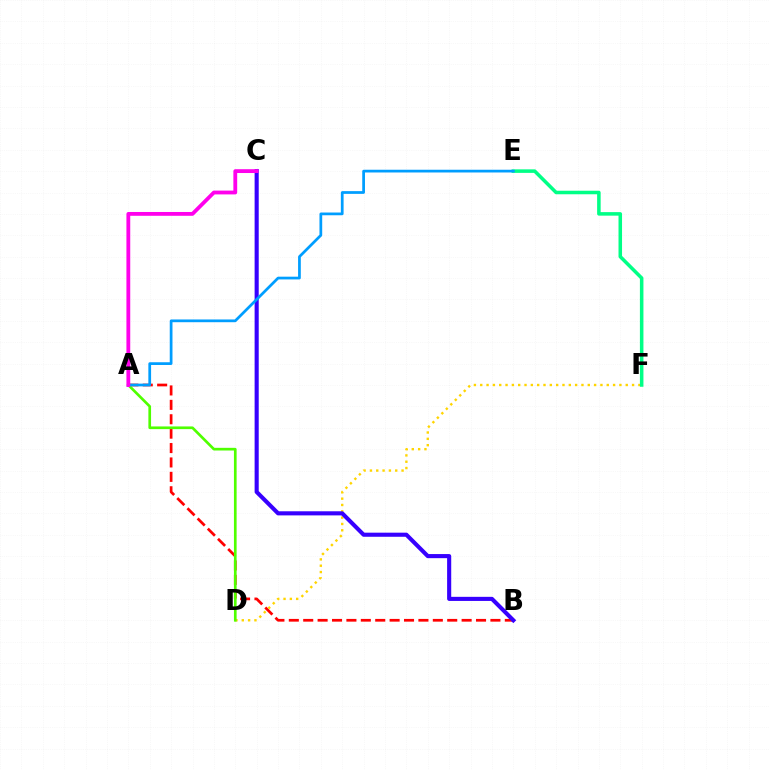{('A', 'B'): [{'color': '#ff0000', 'line_style': 'dashed', 'thickness': 1.96}], ('D', 'F'): [{'color': '#ffd500', 'line_style': 'dotted', 'thickness': 1.72}], ('A', 'D'): [{'color': '#4fff00', 'line_style': 'solid', 'thickness': 1.93}], ('E', 'F'): [{'color': '#00ff86', 'line_style': 'solid', 'thickness': 2.54}], ('B', 'C'): [{'color': '#3700ff', 'line_style': 'solid', 'thickness': 2.96}], ('A', 'E'): [{'color': '#009eff', 'line_style': 'solid', 'thickness': 1.97}], ('A', 'C'): [{'color': '#ff00ed', 'line_style': 'solid', 'thickness': 2.75}]}